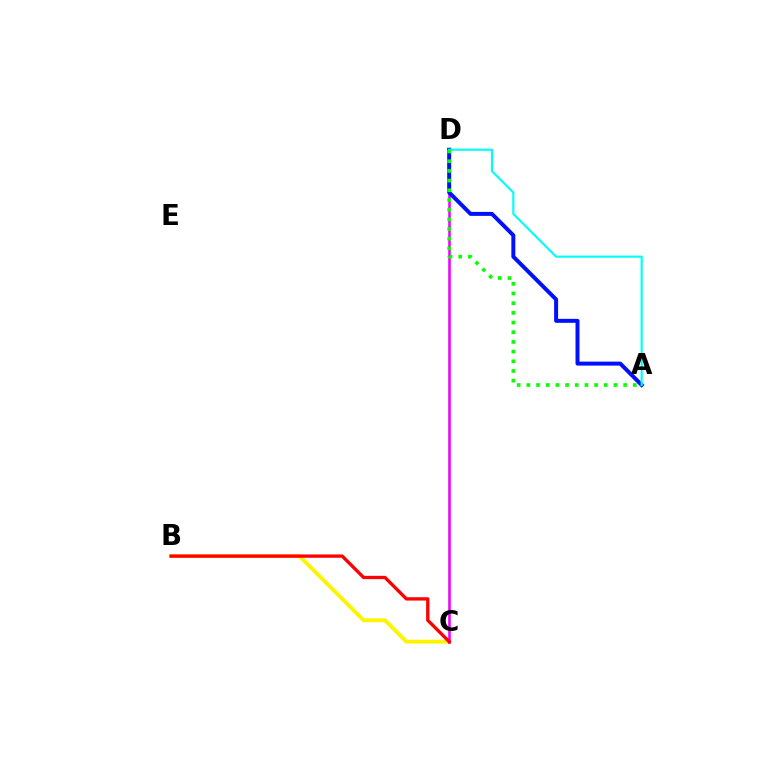{('B', 'C'): [{'color': '#fcf500', 'line_style': 'solid', 'thickness': 2.78}, {'color': '#ff0000', 'line_style': 'solid', 'thickness': 2.39}], ('C', 'D'): [{'color': '#ee00ff', 'line_style': 'solid', 'thickness': 1.85}], ('A', 'D'): [{'color': '#0010ff', 'line_style': 'solid', 'thickness': 2.86}, {'color': '#00fff6', 'line_style': 'solid', 'thickness': 1.54}, {'color': '#08ff00', 'line_style': 'dotted', 'thickness': 2.63}]}